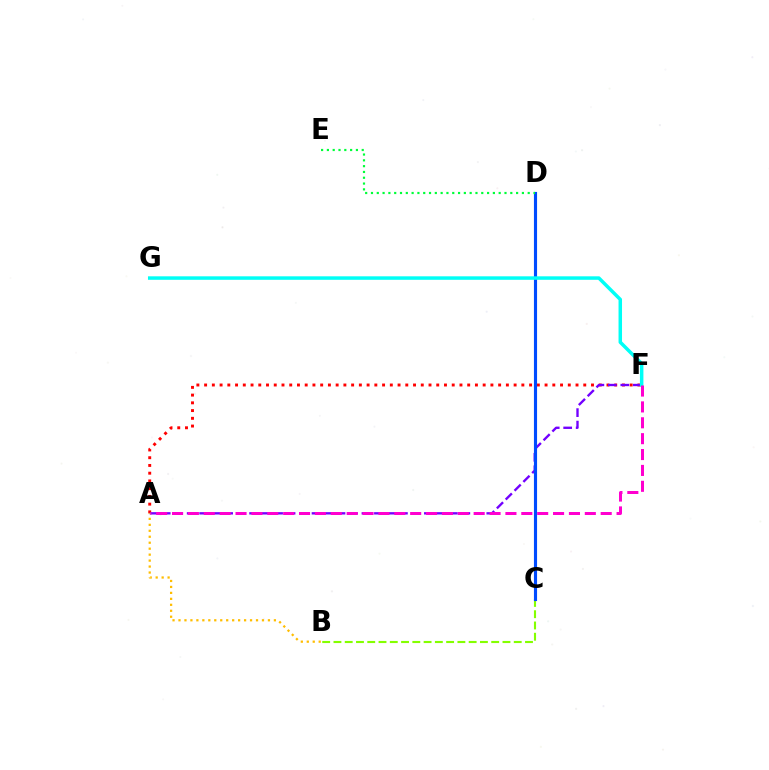{('B', 'C'): [{'color': '#84ff00', 'line_style': 'dashed', 'thickness': 1.53}], ('A', 'F'): [{'color': '#ff0000', 'line_style': 'dotted', 'thickness': 2.1}, {'color': '#7200ff', 'line_style': 'dashed', 'thickness': 1.7}, {'color': '#ff00cf', 'line_style': 'dashed', 'thickness': 2.16}], ('C', 'D'): [{'color': '#004bff', 'line_style': 'solid', 'thickness': 2.25}], ('A', 'B'): [{'color': '#ffbd00', 'line_style': 'dotted', 'thickness': 1.62}], ('D', 'E'): [{'color': '#00ff39', 'line_style': 'dotted', 'thickness': 1.58}], ('F', 'G'): [{'color': '#00fff6', 'line_style': 'solid', 'thickness': 2.51}]}